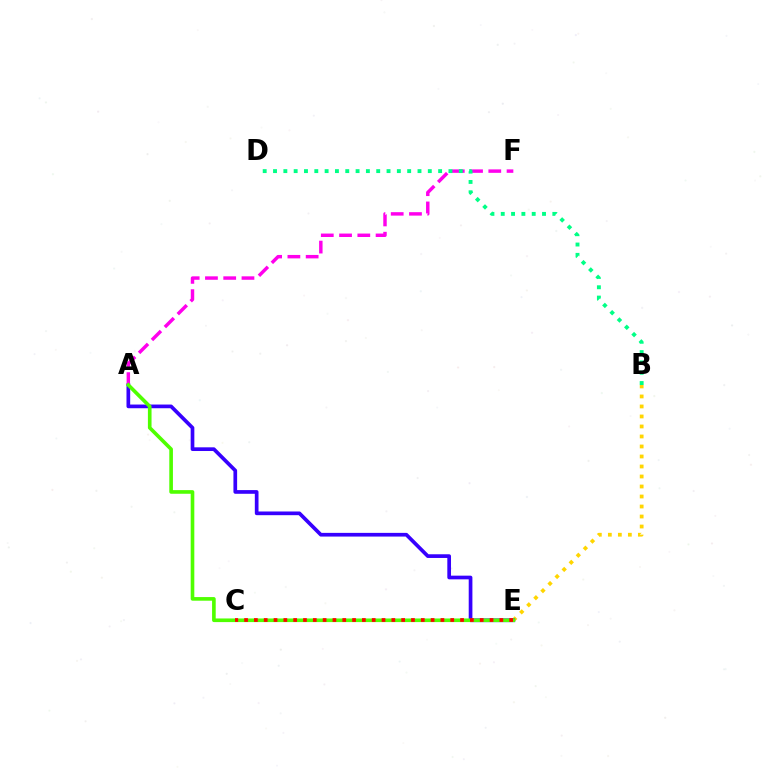{('C', 'E'): [{'color': '#009eff', 'line_style': 'dashed', 'thickness': 1.82}, {'color': '#ff0000', 'line_style': 'dotted', 'thickness': 2.67}], ('B', 'E'): [{'color': '#ffd500', 'line_style': 'dotted', 'thickness': 2.72}], ('A', 'E'): [{'color': '#3700ff', 'line_style': 'solid', 'thickness': 2.66}, {'color': '#4fff00', 'line_style': 'solid', 'thickness': 2.62}], ('A', 'F'): [{'color': '#ff00ed', 'line_style': 'dashed', 'thickness': 2.48}], ('B', 'D'): [{'color': '#00ff86', 'line_style': 'dotted', 'thickness': 2.8}]}